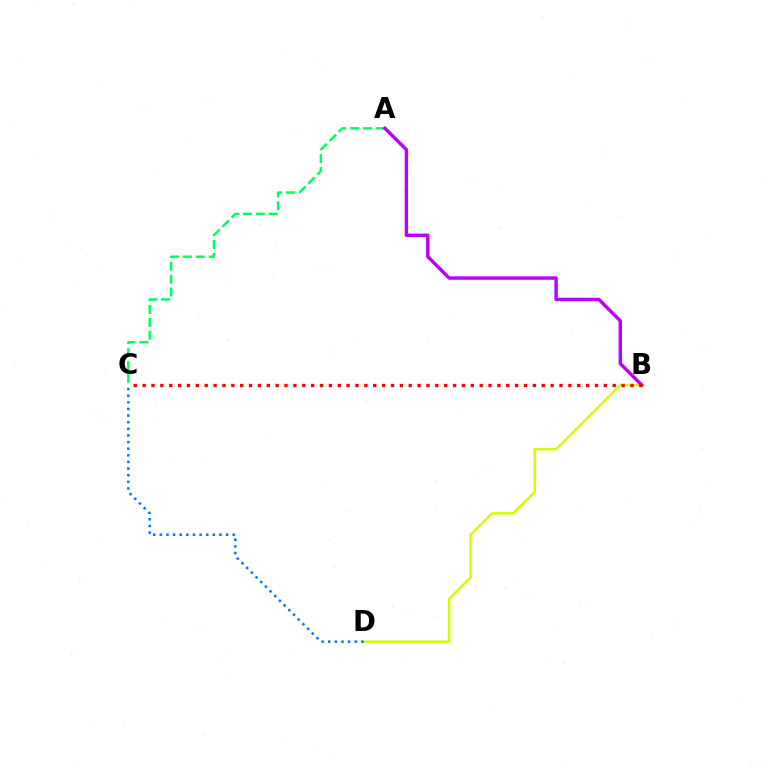{('B', 'D'): [{'color': '#d1ff00', 'line_style': 'solid', 'thickness': 1.79}], ('C', 'D'): [{'color': '#0074ff', 'line_style': 'dotted', 'thickness': 1.8}], ('A', 'C'): [{'color': '#00ff5c', 'line_style': 'dashed', 'thickness': 1.75}], ('A', 'B'): [{'color': '#b900ff', 'line_style': 'solid', 'thickness': 2.46}], ('B', 'C'): [{'color': '#ff0000', 'line_style': 'dotted', 'thickness': 2.41}]}